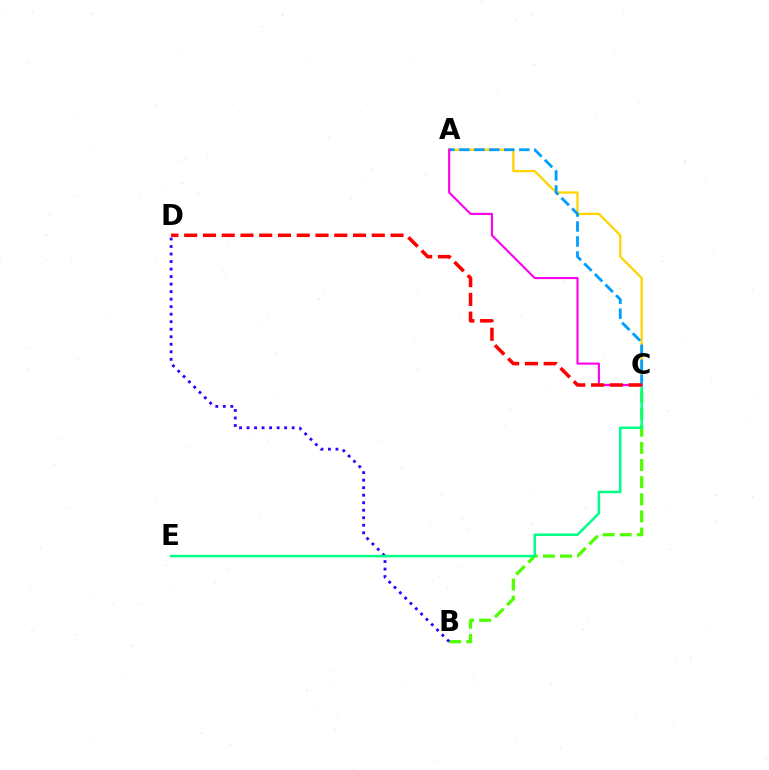{('A', 'C'): [{'color': '#ffd500', 'line_style': 'solid', 'thickness': 1.65}, {'color': '#009eff', 'line_style': 'dashed', 'thickness': 2.04}, {'color': '#ff00ed', 'line_style': 'solid', 'thickness': 1.53}], ('B', 'C'): [{'color': '#4fff00', 'line_style': 'dashed', 'thickness': 2.33}], ('B', 'D'): [{'color': '#3700ff', 'line_style': 'dotted', 'thickness': 2.04}], ('C', 'E'): [{'color': '#00ff86', 'line_style': 'solid', 'thickness': 1.81}], ('C', 'D'): [{'color': '#ff0000', 'line_style': 'dashed', 'thickness': 2.55}]}